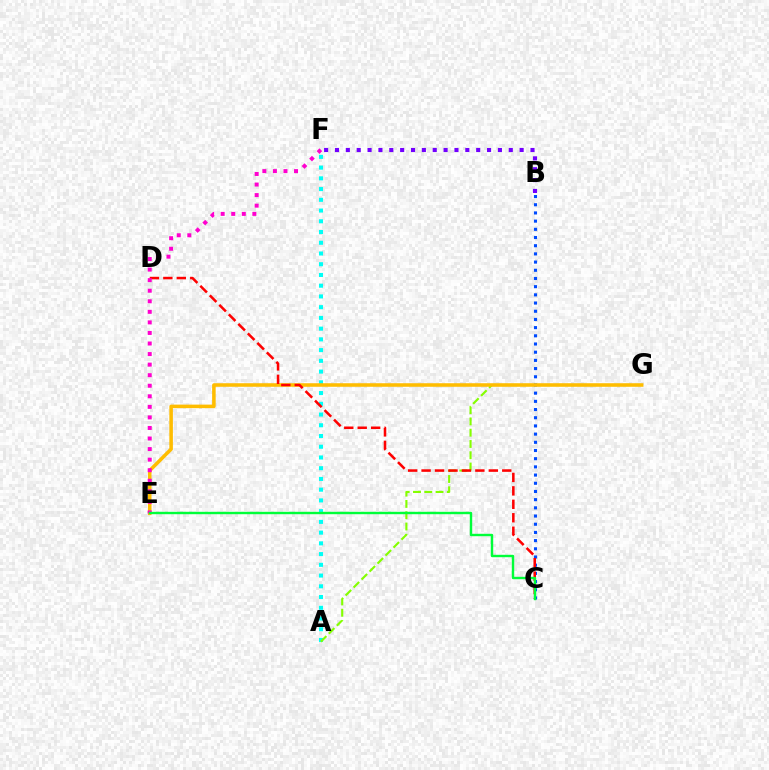{('B', 'F'): [{'color': '#7200ff', 'line_style': 'dotted', 'thickness': 2.95}], ('B', 'C'): [{'color': '#004bff', 'line_style': 'dotted', 'thickness': 2.23}], ('A', 'F'): [{'color': '#00fff6', 'line_style': 'dotted', 'thickness': 2.92}], ('A', 'G'): [{'color': '#84ff00', 'line_style': 'dashed', 'thickness': 1.53}], ('E', 'G'): [{'color': '#ffbd00', 'line_style': 'solid', 'thickness': 2.55}], ('C', 'D'): [{'color': '#ff0000', 'line_style': 'dashed', 'thickness': 1.83}], ('E', 'F'): [{'color': '#ff00cf', 'line_style': 'dotted', 'thickness': 2.87}], ('C', 'E'): [{'color': '#00ff39', 'line_style': 'solid', 'thickness': 1.73}]}